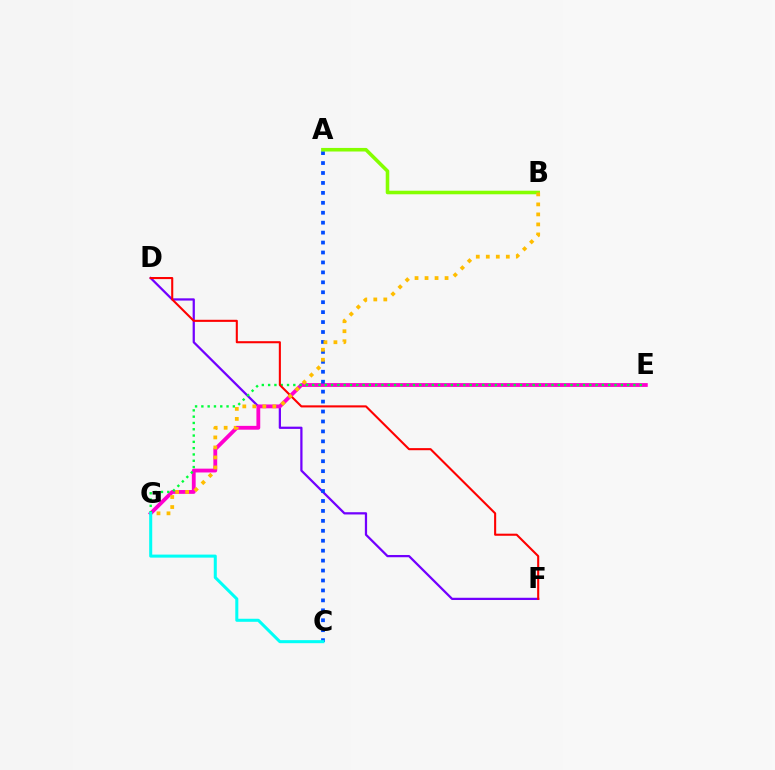{('D', 'F'): [{'color': '#7200ff', 'line_style': 'solid', 'thickness': 1.62}, {'color': '#ff0000', 'line_style': 'solid', 'thickness': 1.5}], ('E', 'G'): [{'color': '#ff00cf', 'line_style': 'solid', 'thickness': 2.75}, {'color': '#00ff39', 'line_style': 'dotted', 'thickness': 1.71}], ('A', 'C'): [{'color': '#004bff', 'line_style': 'dotted', 'thickness': 2.7}], ('A', 'B'): [{'color': '#84ff00', 'line_style': 'solid', 'thickness': 2.57}], ('B', 'G'): [{'color': '#ffbd00', 'line_style': 'dotted', 'thickness': 2.72}], ('C', 'G'): [{'color': '#00fff6', 'line_style': 'solid', 'thickness': 2.19}]}